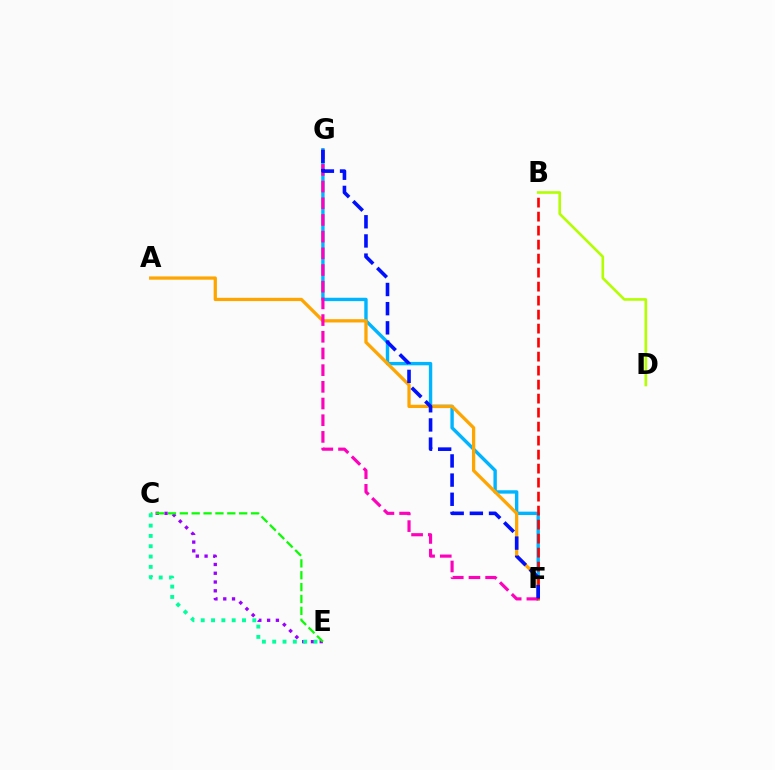{('F', 'G'): [{'color': '#00b5ff', 'line_style': 'solid', 'thickness': 2.44}, {'color': '#ff00bd', 'line_style': 'dashed', 'thickness': 2.27}, {'color': '#0010ff', 'line_style': 'dashed', 'thickness': 2.6}], ('C', 'E'): [{'color': '#9b00ff', 'line_style': 'dotted', 'thickness': 2.39}, {'color': '#08ff00', 'line_style': 'dashed', 'thickness': 1.61}, {'color': '#00ff9d', 'line_style': 'dotted', 'thickness': 2.8}], ('A', 'F'): [{'color': '#ffa500', 'line_style': 'solid', 'thickness': 2.35}], ('B', 'F'): [{'color': '#ff0000', 'line_style': 'dashed', 'thickness': 1.9}], ('B', 'D'): [{'color': '#b3ff00', 'line_style': 'solid', 'thickness': 1.89}]}